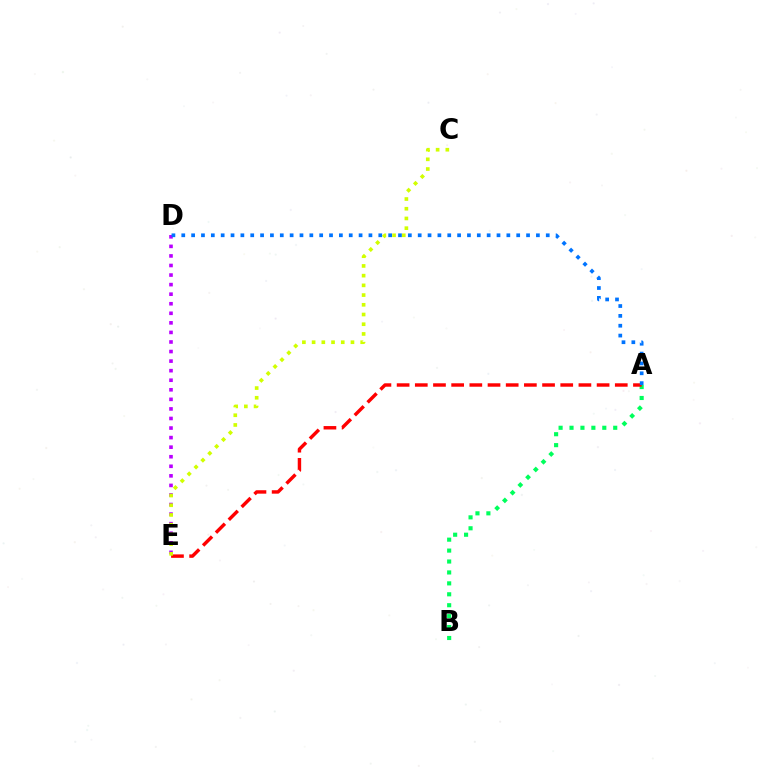{('D', 'E'): [{'color': '#b900ff', 'line_style': 'dotted', 'thickness': 2.6}], ('A', 'B'): [{'color': '#00ff5c', 'line_style': 'dotted', 'thickness': 2.97}], ('A', 'E'): [{'color': '#ff0000', 'line_style': 'dashed', 'thickness': 2.47}], ('A', 'D'): [{'color': '#0074ff', 'line_style': 'dotted', 'thickness': 2.68}], ('C', 'E'): [{'color': '#d1ff00', 'line_style': 'dotted', 'thickness': 2.64}]}